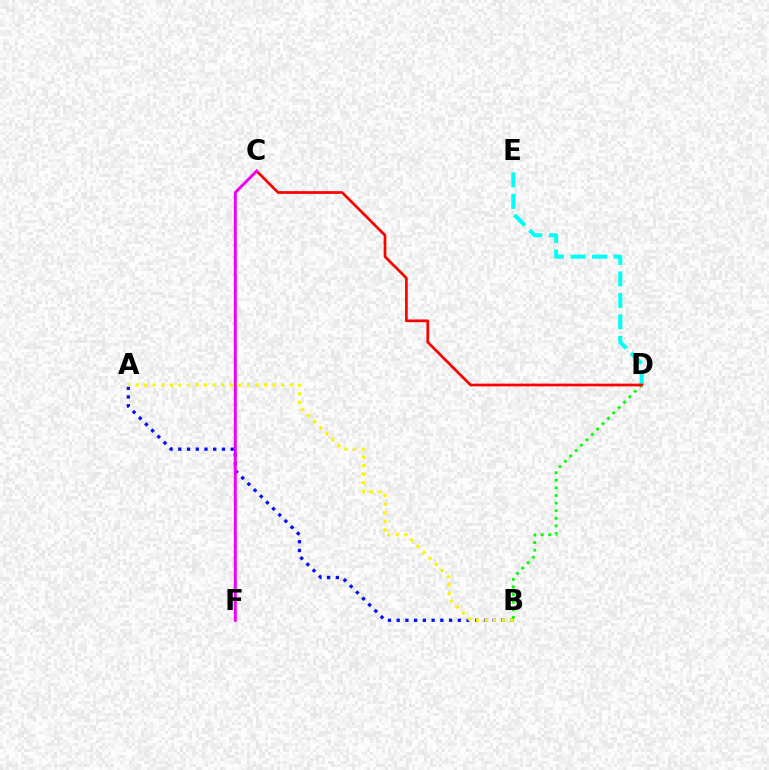{('A', 'B'): [{'color': '#0010ff', 'line_style': 'dotted', 'thickness': 2.37}, {'color': '#fcf500', 'line_style': 'dotted', 'thickness': 2.32}], ('D', 'E'): [{'color': '#00fff6', 'line_style': 'dashed', 'thickness': 2.92}], ('B', 'D'): [{'color': '#08ff00', 'line_style': 'dotted', 'thickness': 2.07}], ('C', 'D'): [{'color': '#ff0000', 'line_style': 'solid', 'thickness': 1.95}], ('C', 'F'): [{'color': '#ee00ff', 'line_style': 'solid', 'thickness': 2.14}]}